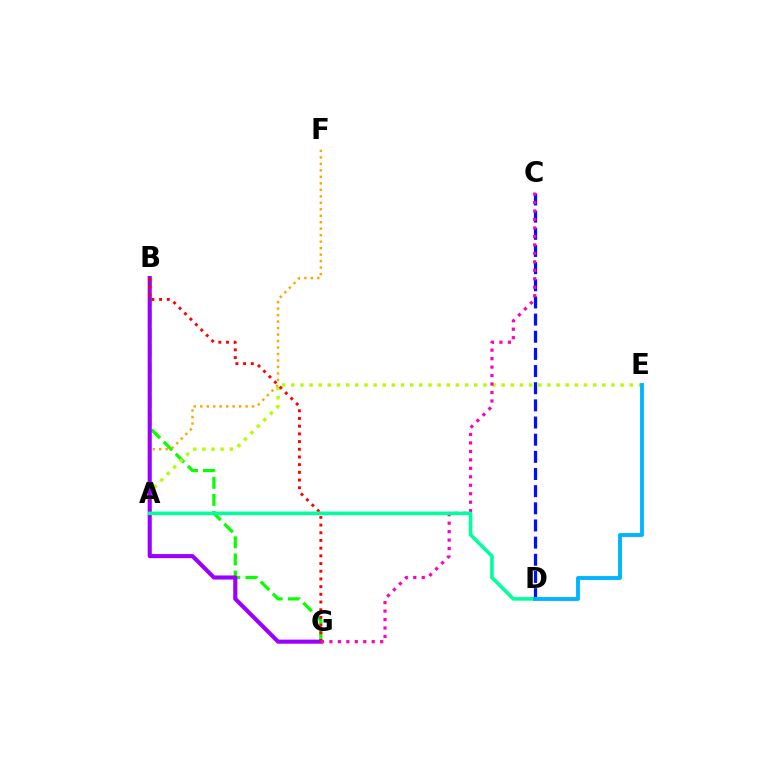{('B', 'G'): [{'color': '#08ff00', 'line_style': 'dashed', 'thickness': 2.32}, {'color': '#9b00ff', 'line_style': 'solid', 'thickness': 2.95}, {'color': '#ff0000', 'line_style': 'dotted', 'thickness': 2.09}], ('A', 'E'): [{'color': '#b3ff00', 'line_style': 'dotted', 'thickness': 2.49}], ('C', 'D'): [{'color': '#0010ff', 'line_style': 'dashed', 'thickness': 2.33}], ('A', 'F'): [{'color': '#ffa500', 'line_style': 'dotted', 'thickness': 1.76}], ('C', 'G'): [{'color': '#ff00bd', 'line_style': 'dotted', 'thickness': 2.3}], ('A', 'D'): [{'color': '#00ff9d', 'line_style': 'solid', 'thickness': 2.57}], ('D', 'E'): [{'color': '#00b5ff', 'line_style': 'solid', 'thickness': 2.79}]}